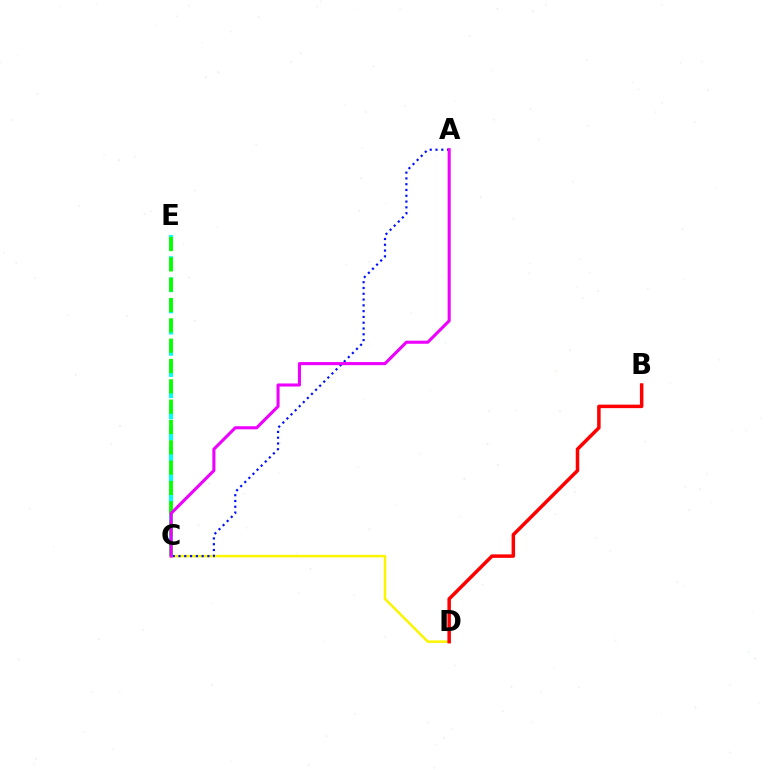{('C', 'E'): [{'color': '#00fff6', 'line_style': 'dashed', 'thickness': 2.88}, {'color': '#08ff00', 'line_style': 'dashed', 'thickness': 2.76}], ('C', 'D'): [{'color': '#fcf500', 'line_style': 'solid', 'thickness': 1.8}], ('A', 'C'): [{'color': '#0010ff', 'line_style': 'dotted', 'thickness': 1.57}, {'color': '#ee00ff', 'line_style': 'solid', 'thickness': 2.21}], ('B', 'D'): [{'color': '#ff0000', 'line_style': 'solid', 'thickness': 2.51}]}